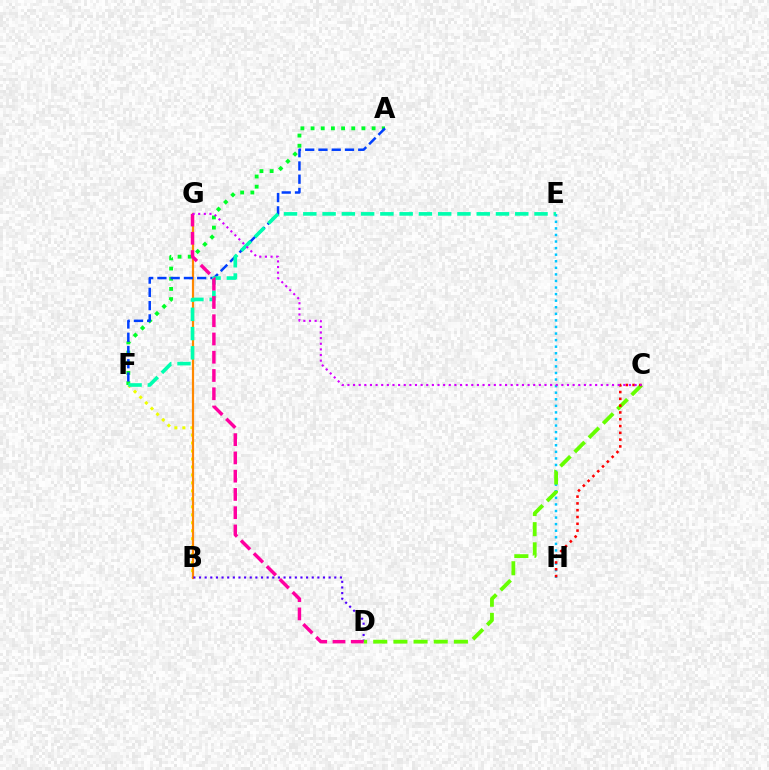{('A', 'F'): [{'color': '#00ff27', 'line_style': 'dotted', 'thickness': 2.76}, {'color': '#003fff', 'line_style': 'dashed', 'thickness': 1.8}], ('B', 'F'): [{'color': '#eeff00', 'line_style': 'dotted', 'thickness': 2.17}], ('B', 'G'): [{'color': '#ff8800', 'line_style': 'solid', 'thickness': 1.59}], ('E', 'H'): [{'color': '#00c7ff', 'line_style': 'dotted', 'thickness': 1.79}], ('B', 'D'): [{'color': '#4f00ff', 'line_style': 'dotted', 'thickness': 1.53}], ('E', 'F'): [{'color': '#00ffaf', 'line_style': 'dashed', 'thickness': 2.62}], ('C', 'D'): [{'color': '#66ff00', 'line_style': 'dashed', 'thickness': 2.74}], ('C', 'H'): [{'color': '#ff0000', 'line_style': 'dotted', 'thickness': 1.85}], ('D', 'G'): [{'color': '#ff00a0', 'line_style': 'dashed', 'thickness': 2.48}], ('C', 'G'): [{'color': '#d600ff', 'line_style': 'dotted', 'thickness': 1.53}]}